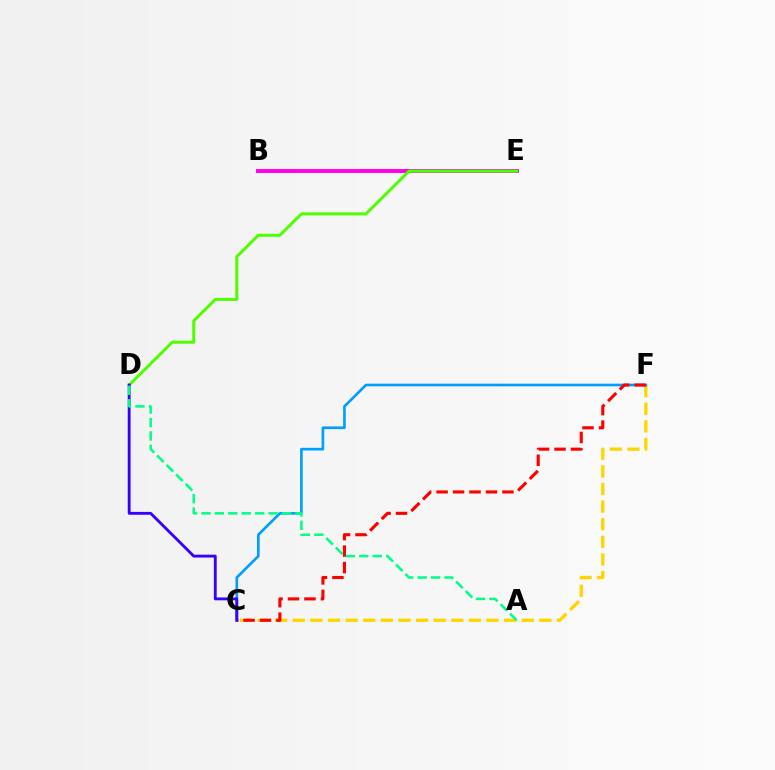{('C', 'F'): [{'color': '#ffd500', 'line_style': 'dashed', 'thickness': 2.39}, {'color': '#009eff', 'line_style': 'solid', 'thickness': 1.91}, {'color': '#ff0000', 'line_style': 'dashed', 'thickness': 2.24}], ('B', 'E'): [{'color': '#ff00ed', 'line_style': 'solid', 'thickness': 2.84}], ('D', 'E'): [{'color': '#4fff00', 'line_style': 'solid', 'thickness': 2.17}], ('C', 'D'): [{'color': '#3700ff', 'line_style': 'solid', 'thickness': 2.05}], ('A', 'D'): [{'color': '#00ff86', 'line_style': 'dashed', 'thickness': 1.82}]}